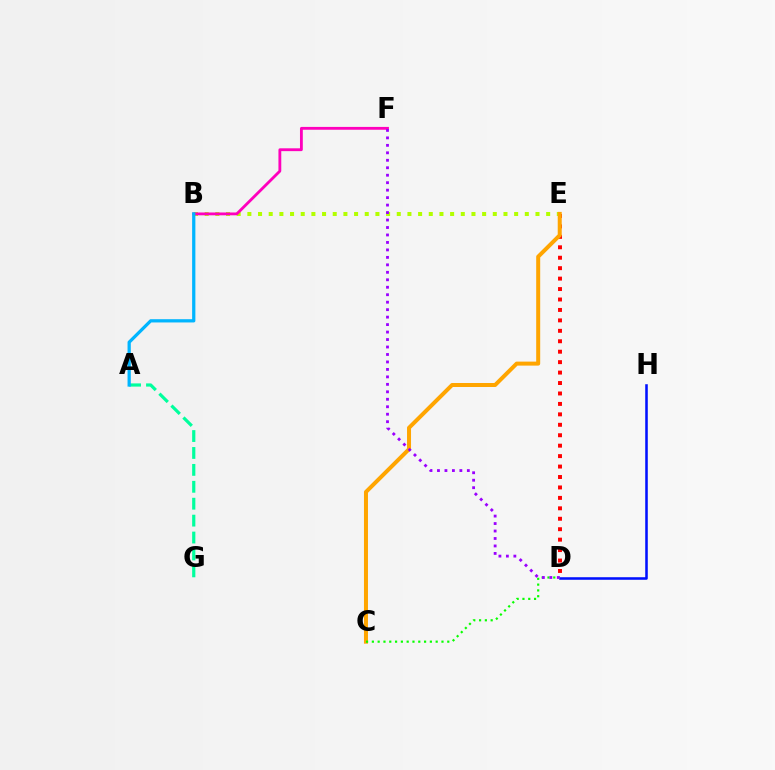{('B', 'E'): [{'color': '#b3ff00', 'line_style': 'dotted', 'thickness': 2.9}], ('B', 'F'): [{'color': '#ff00bd', 'line_style': 'solid', 'thickness': 2.04}], ('D', 'E'): [{'color': '#ff0000', 'line_style': 'dotted', 'thickness': 2.84}], ('D', 'H'): [{'color': '#0010ff', 'line_style': 'solid', 'thickness': 1.84}], ('C', 'E'): [{'color': '#ffa500', 'line_style': 'solid', 'thickness': 2.88}], ('C', 'D'): [{'color': '#08ff00', 'line_style': 'dotted', 'thickness': 1.58}], ('A', 'G'): [{'color': '#00ff9d', 'line_style': 'dashed', 'thickness': 2.3}], ('D', 'F'): [{'color': '#9b00ff', 'line_style': 'dotted', 'thickness': 2.03}], ('A', 'B'): [{'color': '#00b5ff', 'line_style': 'solid', 'thickness': 2.34}]}